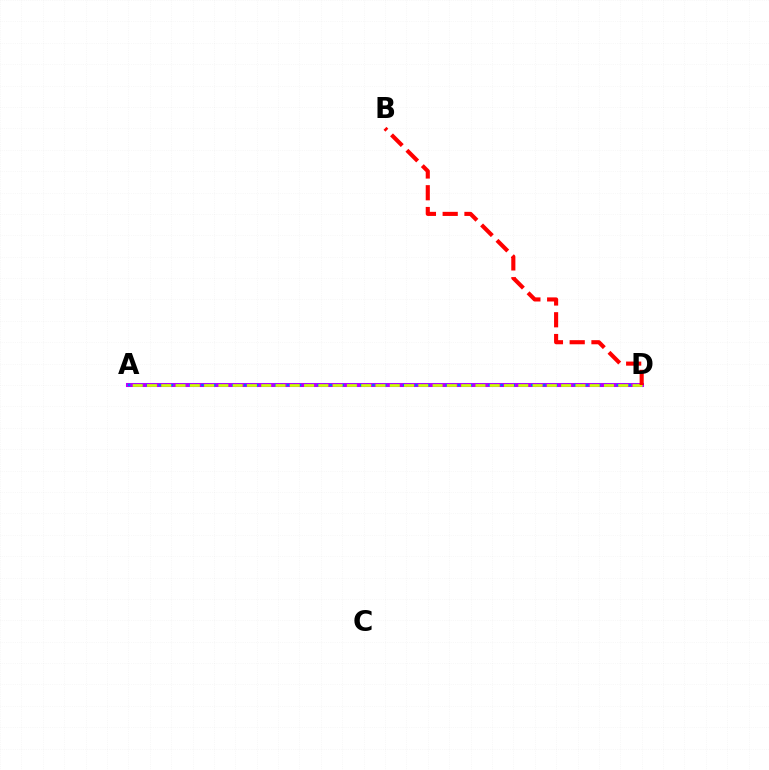{('A', 'D'): [{'color': '#00ff5c', 'line_style': 'dashed', 'thickness': 1.96}, {'color': '#b900ff', 'line_style': 'solid', 'thickness': 2.91}, {'color': '#0074ff', 'line_style': 'dotted', 'thickness': 1.66}, {'color': '#d1ff00', 'line_style': 'dashed', 'thickness': 1.94}], ('B', 'D'): [{'color': '#ff0000', 'line_style': 'dashed', 'thickness': 2.96}]}